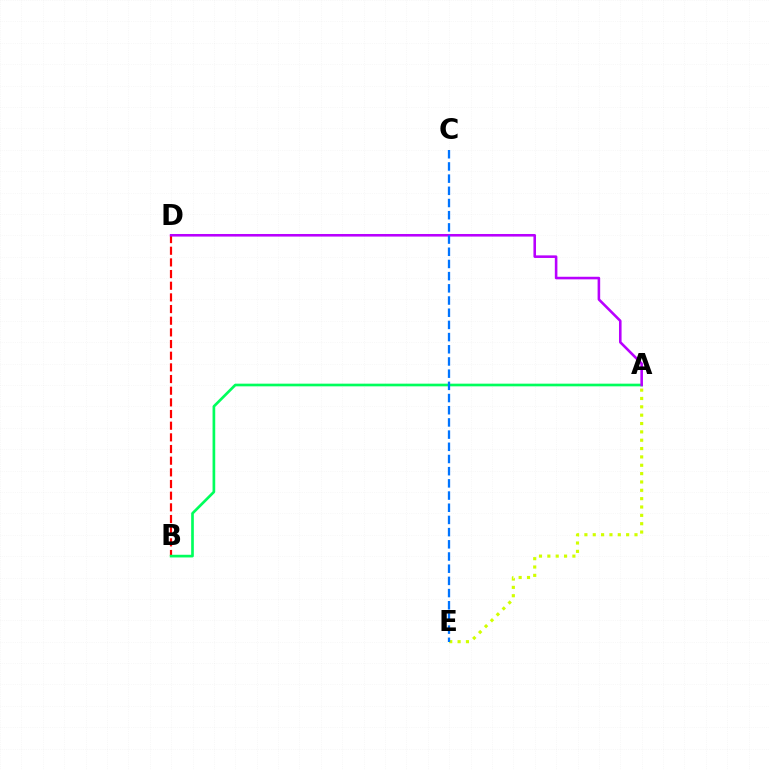{('B', 'D'): [{'color': '#ff0000', 'line_style': 'dashed', 'thickness': 1.58}], ('A', 'E'): [{'color': '#d1ff00', 'line_style': 'dotted', 'thickness': 2.27}], ('A', 'B'): [{'color': '#00ff5c', 'line_style': 'solid', 'thickness': 1.92}], ('A', 'D'): [{'color': '#b900ff', 'line_style': 'solid', 'thickness': 1.86}], ('C', 'E'): [{'color': '#0074ff', 'line_style': 'dashed', 'thickness': 1.66}]}